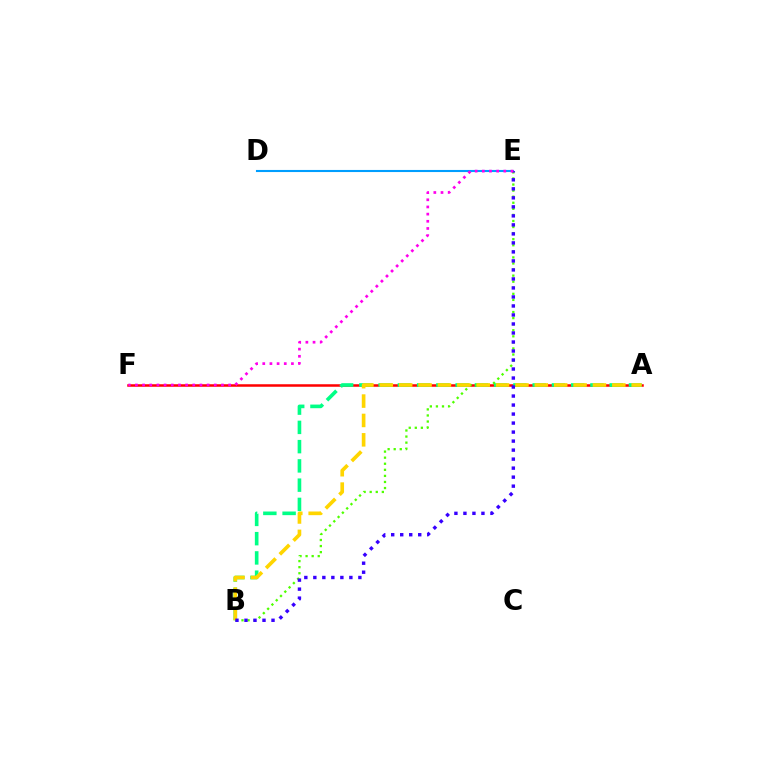{('A', 'F'): [{'color': '#ff0000', 'line_style': 'solid', 'thickness': 1.81}], ('A', 'B'): [{'color': '#00ff86', 'line_style': 'dashed', 'thickness': 2.62}, {'color': '#ffd500', 'line_style': 'dashed', 'thickness': 2.63}], ('D', 'E'): [{'color': '#009eff', 'line_style': 'solid', 'thickness': 1.52}], ('B', 'E'): [{'color': '#4fff00', 'line_style': 'dotted', 'thickness': 1.65}, {'color': '#3700ff', 'line_style': 'dotted', 'thickness': 2.45}], ('E', 'F'): [{'color': '#ff00ed', 'line_style': 'dotted', 'thickness': 1.95}]}